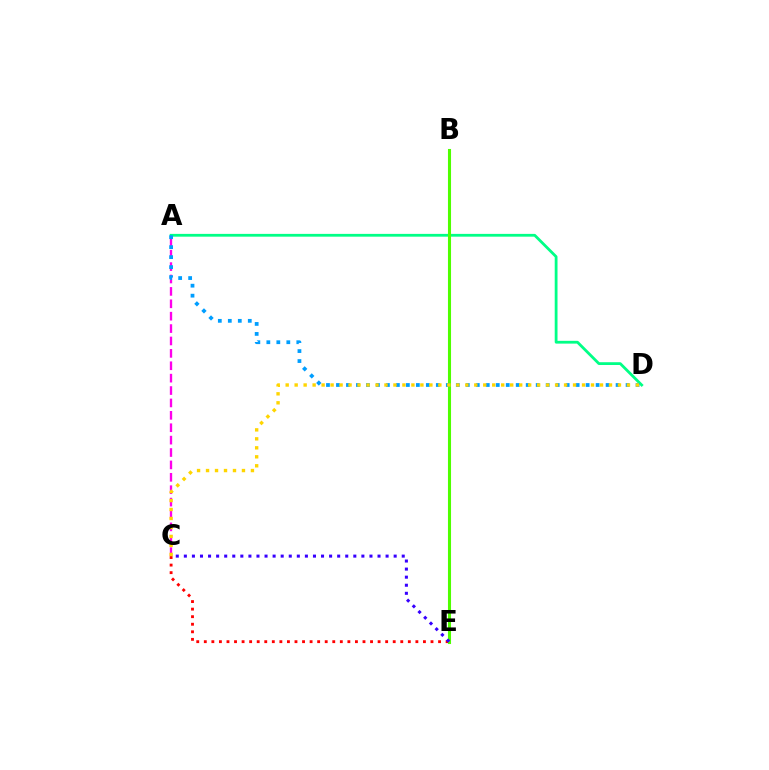{('C', 'E'): [{'color': '#ff0000', 'line_style': 'dotted', 'thickness': 2.05}, {'color': '#3700ff', 'line_style': 'dotted', 'thickness': 2.19}], ('A', 'C'): [{'color': '#ff00ed', 'line_style': 'dashed', 'thickness': 1.68}], ('A', 'D'): [{'color': '#00ff86', 'line_style': 'solid', 'thickness': 2.01}, {'color': '#009eff', 'line_style': 'dotted', 'thickness': 2.71}], ('B', 'E'): [{'color': '#4fff00', 'line_style': 'solid', 'thickness': 2.22}], ('C', 'D'): [{'color': '#ffd500', 'line_style': 'dotted', 'thickness': 2.44}]}